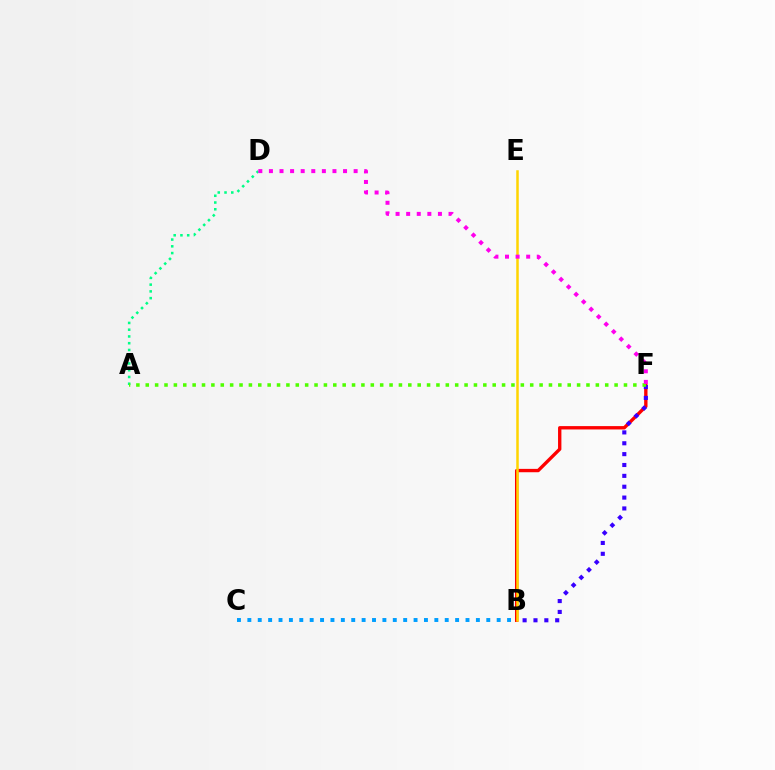{('B', 'F'): [{'color': '#ff0000', 'line_style': 'solid', 'thickness': 2.42}, {'color': '#3700ff', 'line_style': 'dotted', 'thickness': 2.95}], ('A', 'D'): [{'color': '#00ff86', 'line_style': 'dotted', 'thickness': 1.83}], ('B', 'E'): [{'color': '#ffd500', 'line_style': 'solid', 'thickness': 1.8}], ('A', 'F'): [{'color': '#4fff00', 'line_style': 'dotted', 'thickness': 2.55}], ('B', 'C'): [{'color': '#009eff', 'line_style': 'dotted', 'thickness': 2.82}], ('D', 'F'): [{'color': '#ff00ed', 'line_style': 'dotted', 'thickness': 2.88}]}